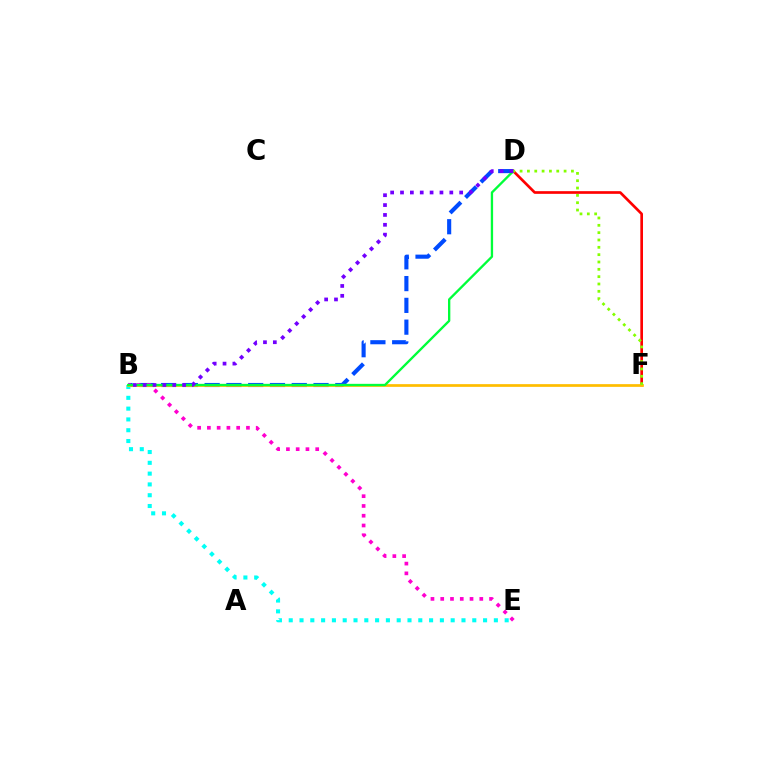{('B', 'D'): [{'color': '#004bff', 'line_style': 'dashed', 'thickness': 2.96}, {'color': '#00ff39', 'line_style': 'solid', 'thickness': 1.68}, {'color': '#7200ff', 'line_style': 'dotted', 'thickness': 2.68}], ('D', 'F'): [{'color': '#ff0000', 'line_style': 'solid', 'thickness': 1.92}, {'color': '#84ff00', 'line_style': 'dotted', 'thickness': 1.99}], ('B', 'E'): [{'color': '#ff00cf', 'line_style': 'dotted', 'thickness': 2.65}, {'color': '#00fff6', 'line_style': 'dotted', 'thickness': 2.93}], ('B', 'F'): [{'color': '#ffbd00', 'line_style': 'solid', 'thickness': 1.96}]}